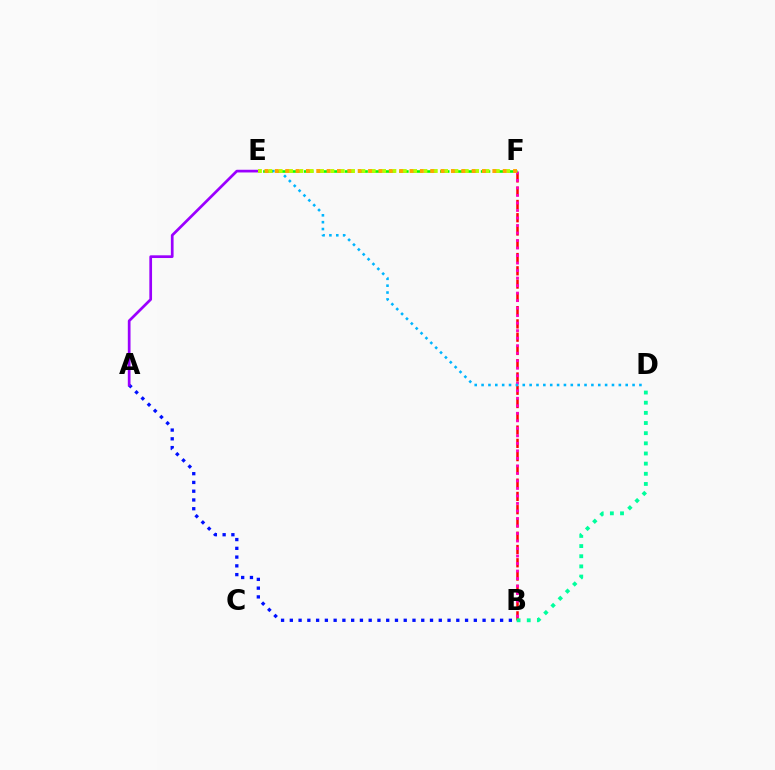{('B', 'F'): [{'color': '#ff0000', 'line_style': 'dashed', 'thickness': 1.8}, {'color': '#ff00bd', 'line_style': 'dotted', 'thickness': 2.04}], ('A', 'B'): [{'color': '#0010ff', 'line_style': 'dotted', 'thickness': 2.38}], ('B', 'D'): [{'color': '#00ff9d', 'line_style': 'dotted', 'thickness': 2.76}], ('D', 'E'): [{'color': '#00b5ff', 'line_style': 'dotted', 'thickness': 1.86}], ('E', 'F'): [{'color': '#08ff00', 'line_style': 'dashed', 'thickness': 1.85}, {'color': '#b3ff00', 'line_style': 'dotted', 'thickness': 2.81}, {'color': '#ffa500', 'line_style': 'dotted', 'thickness': 2.81}], ('A', 'E'): [{'color': '#9b00ff', 'line_style': 'solid', 'thickness': 1.95}]}